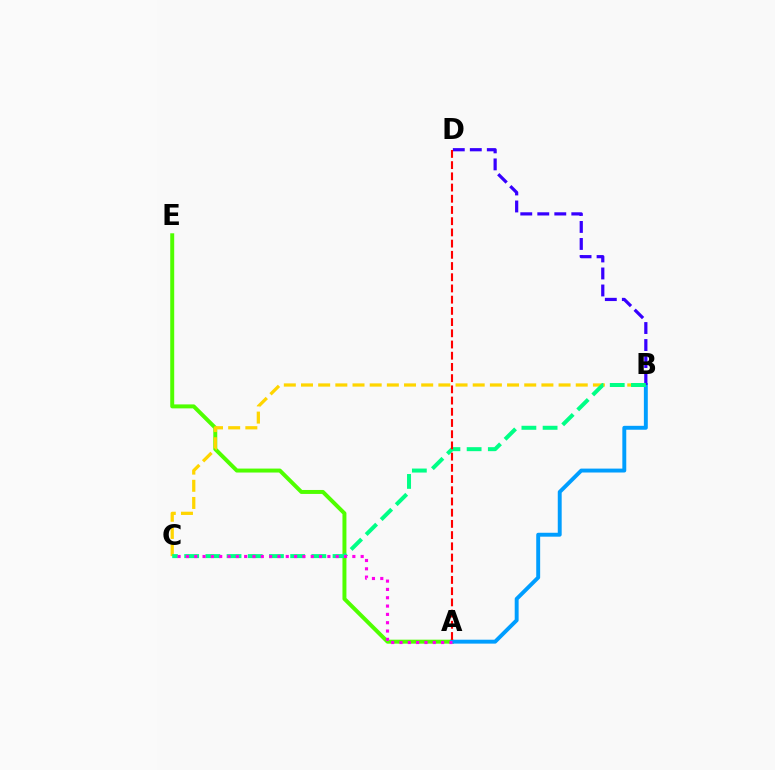{('A', 'E'): [{'color': '#4fff00', 'line_style': 'solid', 'thickness': 2.85}], ('B', 'C'): [{'color': '#ffd500', 'line_style': 'dashed', 'thickness': 2.33}, {'color': '#00ff86', 'line_style': 'dashed', 'thickness': 2.88}], ('A', 'B'): [{'color': '#009eff', 'line_style': 'solid', 'thickness': 2.82}], ('B', 'D'): [{'color': '#3700ff', 'line_style': 'dashed', 'thickness': 2.31}], ('A', 'D'): [{'color': '#ff0000', 'line_style': 'dashed', 'thickness': 1.52}], ('A', 'C'): [{'color': '#ff00ed', 'line_style': 'dotted', 'thickness': 2.26}]}